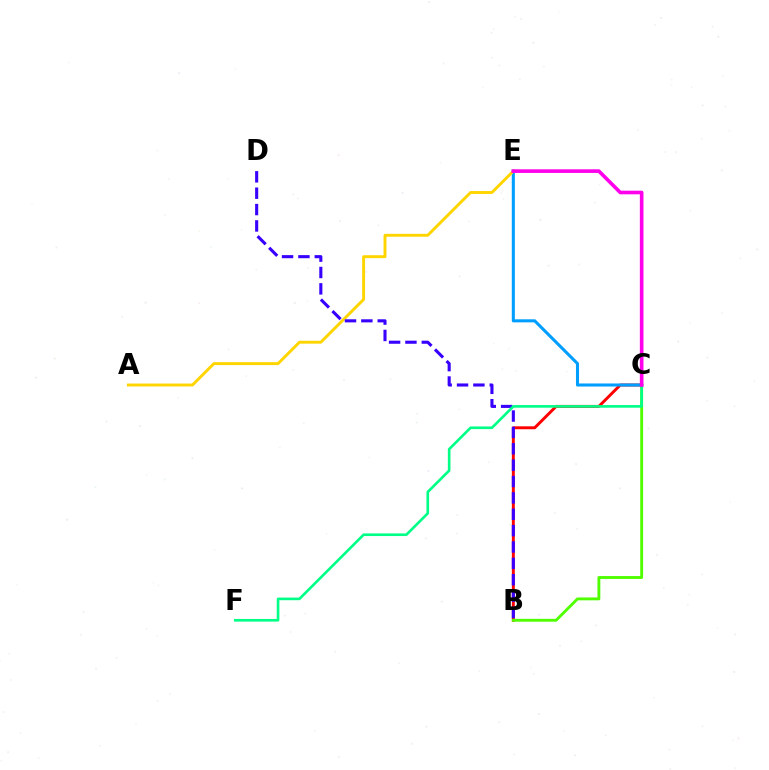{('B', 'C'): [{'color': '#ff0000', 'line_style': 'solid', 'thickness': 2.11}, {'color': '#4fff00', 'line_style': 'solid', 'thickness': 2.06}], ('C', 'E'): [{'color': '#009eff', 'line_style': 'solid', 'thickness': 2.2}, {'color': '#ff00ed', 'line_style': 'solid', 'thickness': 2.62}], ('A', 'E'): [{'color': '#ffd500', 'line_style': 'solid', 'thickness': 2.1}], ('B', 'D'): [{'color': '#3700ff', 'line_style': 'dashed', 'thickness': 2.22}], ('C', 'F'): [{'color': '#00ff86', 'line_style': 'solid', 'thickness': 1.9}]}